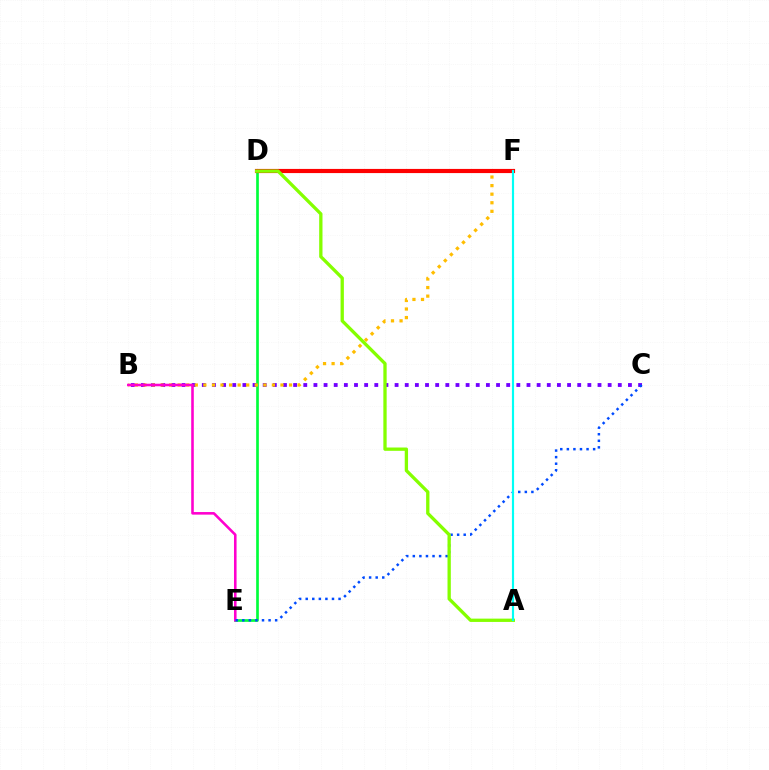{('D', 'E'): [{'color': '#00ff39', 'line_style': 'solid', 'thickness': 1.93}], ('B', 'C'): [{'color': '#7200ff', 'line_style': 'dotted', 'thickness': 2.76}], ('B', 'F'): [{'color': '#ffbd00', 'line_style': 'dotted', 'thickness': 2.33}], ('B', 'E'): [{'color': '#ff00cf', 'line_style': 'solid', 'thickness': 1.86}], ('D', 'F'): [{'color': '#ff0000', 'line_style': 'solid', 'thickness': 2.99}], ('C', 'E'): [{'color': '#004bff', 'line_style': 'dotted', 'thickness': 1.79}], ('A', 'D'): [{'color': '#84ff00', 'line_style': 'solid', 'thickness': 2.38}], ('A', 'F'): [{'color': '#00fff6', 'line_style': 'solid', 'thickness': 1.55}]}